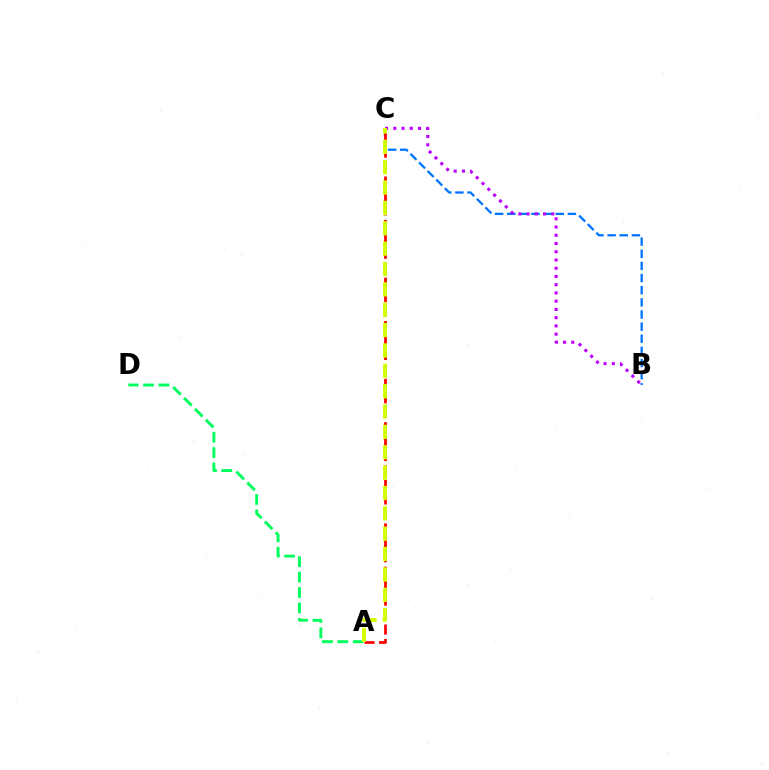{('B', 'C'): [{'color': '#0074ff', 'line_style': 'dashed', 'thickness': 1.65}, {'color': '#b900ff', 'line_style': 'dotted', 'thickness': 2.24}], ('A', 'C'): [{'color': '#ff0000', 'line_style': 'dashed', 'thickness': 1.96}, {'color': '#d1ff00', 'line_style': 'dashed', 'thickness': 2.77}], ('A', 'D'): [{'color': '#00ff5c', 'line_style': 'dashed', 'thickness': 2.09}]}